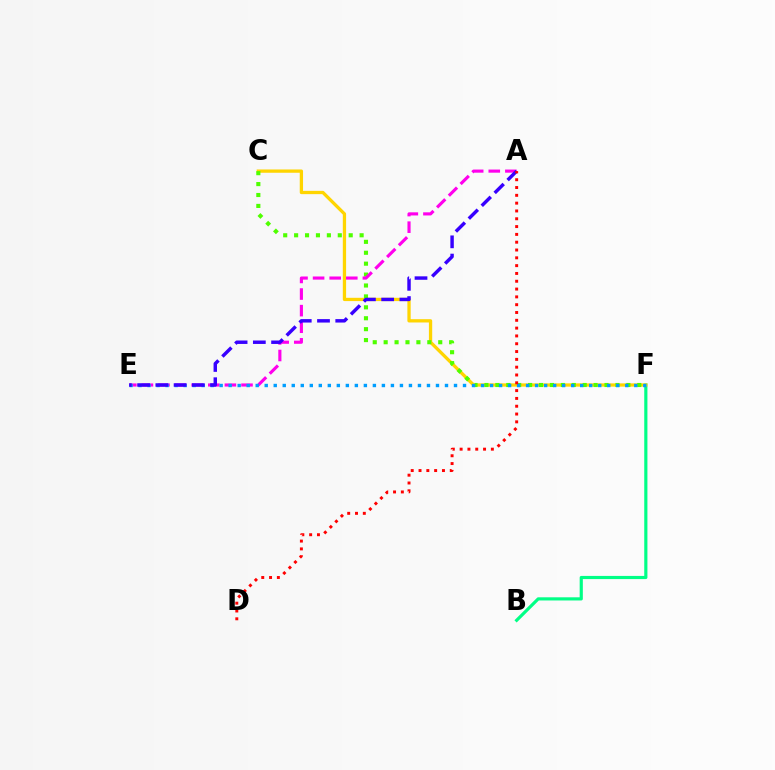{('B', 'F'): [{'color': '#00ff86', 'line_style': 'solid', 'thickness': 2.28}], ('C', 'F'): [{'color': '#ffd500', 'line_style': 'solid', 'thickness': 2.37}, {'color': '#4fff00', 'line_style': 'dotted', 'thickness': 2.97}], ('A', 'E'): [{'color': '#ff00ed', 'line_style': 'dashed', 'thickness': 2.25}, {'color': '#3700ff', 'line_style': 'dashed', 'thickness': 2.48}], ('E', 'F'): [{'color': '#009eff', 'line_style': 'dotted', 'thickness': 2.45}], ('A', 'D'): [{'color': '#ff0000', 'line_style': 'dotted', 'thickness': 2.12}]}